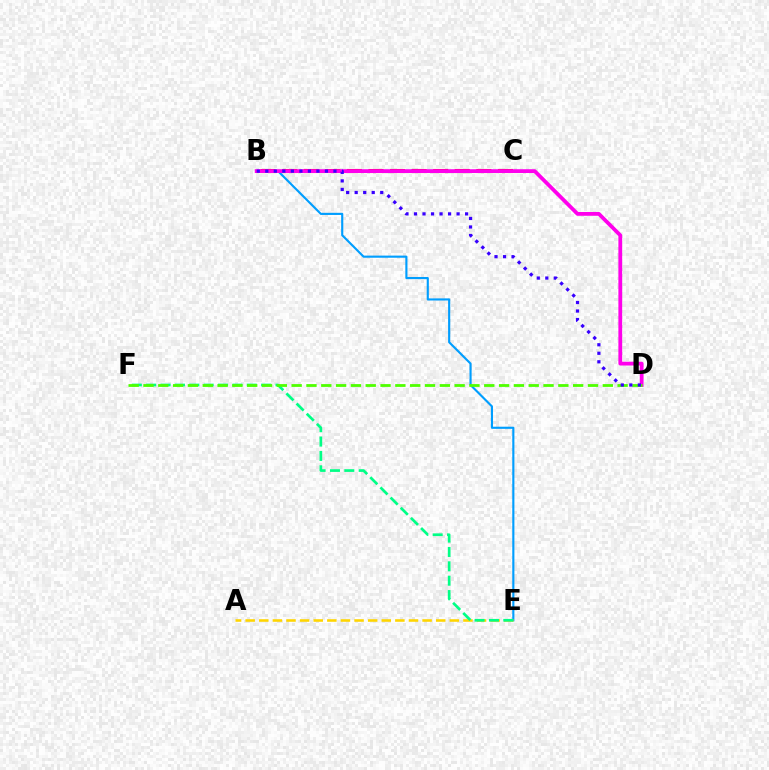{('B', 'C'): [{'color': '#ff0000', 'line_style': 'dashed', 'thickness': 2.93}], ('B', 'E'): [{'color': '#009eff', 'line_style': 'solid', 'thickness': 1.54}], ('A', 'E'): [{'color': '#ffd500', 'line_style': 'dashed', 'thickness': 1.85}], ('B', 'D'): [{'color': '#ff00ed', 'line_style': 'solid', 'thickness': 2.72}, {'color': '#3700ff', 'line_style': 'dotted', 'thickness': 2.32}], ('E', 'F'): [{'color': '#00ff86', 'line_style': 'dashed', 'thickness': 1.95}], ('D', 'F'): [{'color': '#4fff00', 'line_style': 'dashed', 'thickness': 2.01}]}